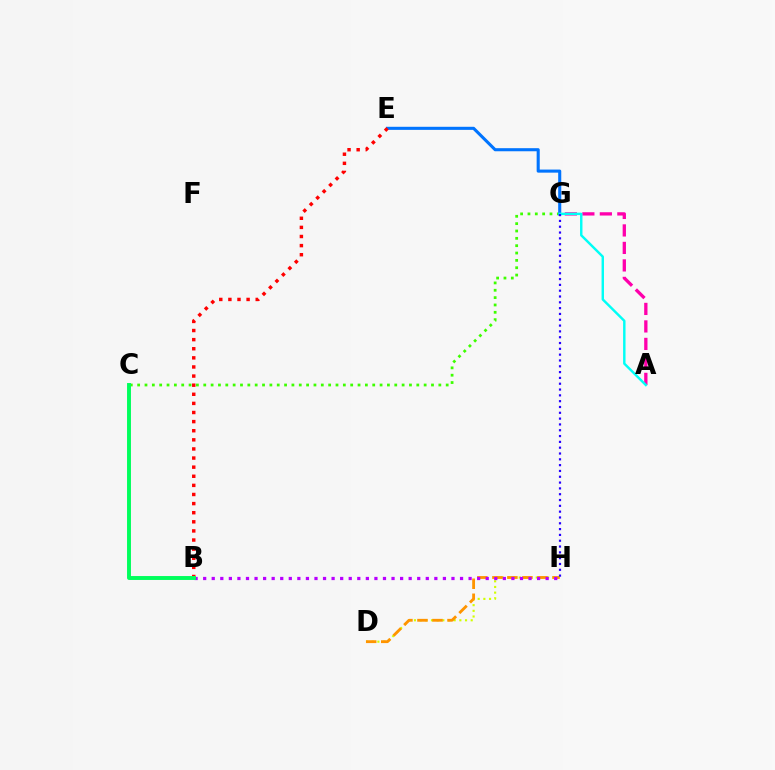{('D', 'H'): [{'color': '#d1ff00', 'line_style': 'dotted', 'thickness': 1.54}, {'color': '#ff9400', 'line_style': 'dashed', 'thickness': 2.04}], ('C', 'G'): [{'color': '#3dff00', 'line_style': 'dotted', 'thickness': 2.0}], ('E', 'G'): [{'color': '#0074ff', 'line_style': 'solid', 'thickness': 2.22}], ('B', 'E'): [{'color': '#ff0000', 'line_style': 'dotted', 'thickness': 2.47}], ('A', 'G'): [{'color': '#ff00ac', 'line_style': 'dashed', 'thickness': 2.38}, {'color': '#00fff6', 'line_style': 'solid', 'thickness': 1.75}], ('G', 'H'): [{'color': '#2500ff', 'line_style': 'dotted', 'thickness': 1.58}], ('B', 'H'): [{'color': '#b900ff', 'line_style': 'dotted', 'thickness': 2.33}], ('B', 'C'): [{'color': '#00ff5c', 'line_style': 'solid', 'thickness': 2.82}]}